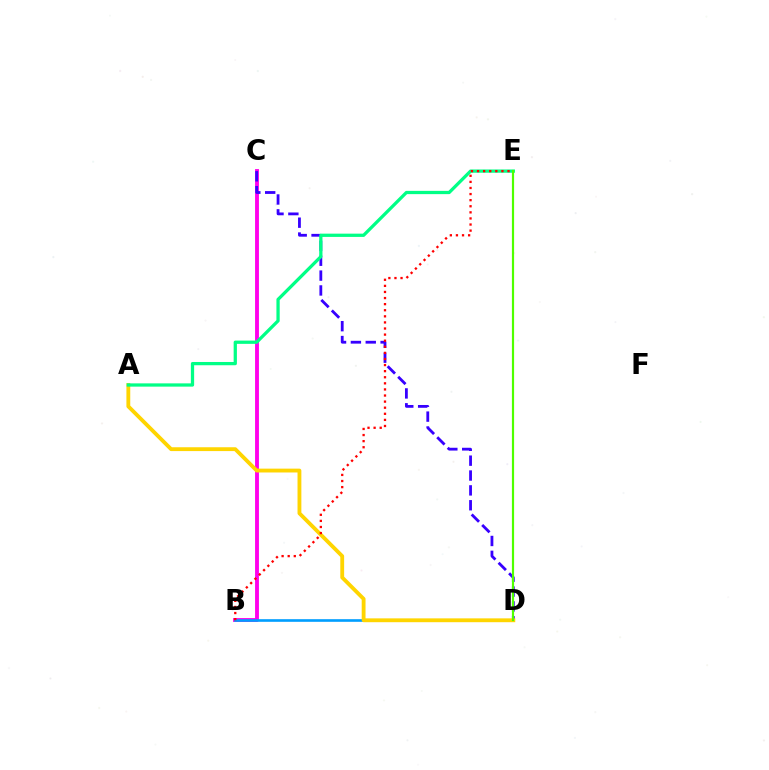{('B', 'C'): [{'color': '#ff00ed', 'line_style': 'solid', 'thickness': 2.78}], ('C', 'D'): [{'color': '#3700ff', 'line_style': 'dashed', 'thickness': 2.02}], ('B', 'D'): [{'color': '#009eff', 'line_style': 'solid', 'thickness': 1.9}], ('A', 'D'): [{'color': '#ffd500', 'line_style': 'solid', 'thickness': 2.76}], ('A', 'E'): [{'color': '#00ff86', 'line_style': 'solid', 'thickness': 2.35}], ('D', 'E'): [{'color': '#4fff00', 'line_style': 'solid', 'thickness': 1.57}], ('B', 'E'): [{'color': '#ff0000', 'line_style': 'dotted', 'thickness': 1.66}]}